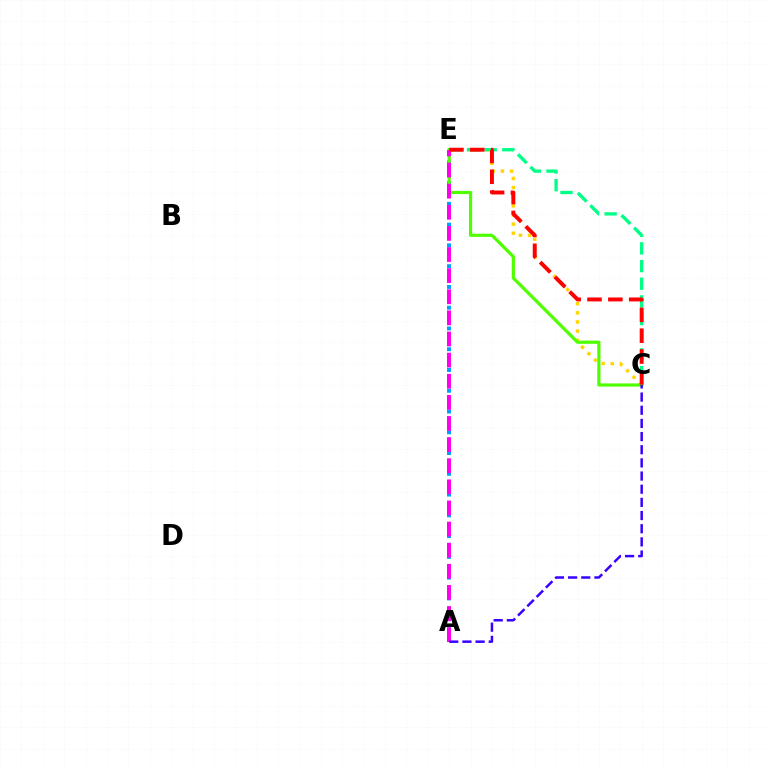{('C', 'E'): [{'color': '#ffd500', 'line_style': 'dotted', 'thickness': 2.48}, {'color': '#00ff86', 'line_style': 'dashed', 'thickness': 2.4}, {'color': '#4fff00', 'line_style': 'solid', 'thickness': 2.29}, {'color': '#ff0000', 'line_style': 'dashed', 'thickness': 2.83}], ('A', 'E'): [{'color': '#009eff', 'line_style': 'dotted', 'thickness': 2.82}, {'color': '#ff00ed', 'line_style': 'dashed', 'thickness': 2.87}], ('A', 'C'): [{'color': '#3700ff', 'line_style': 'dashed', 'thickness': 1.79}]}